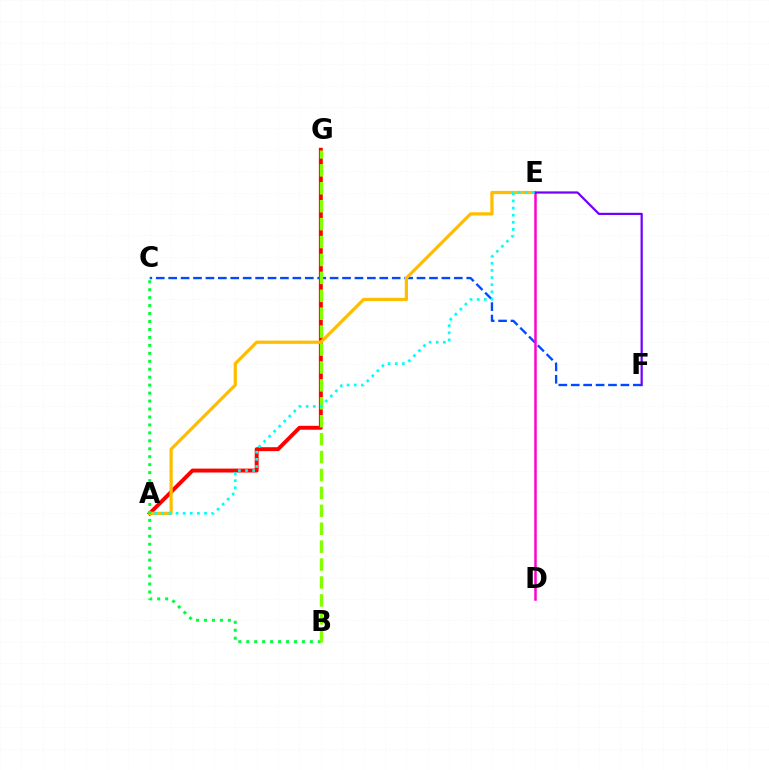{('A', 'G'): [{'color': '#ff0000', 'line_style': 'solid', 'thickness': 2.81}], ('C', 'F'): [{'color': '#004bff', 'line_style': 'dashed', 'thickness': 1.69}], ('A', 'E'): [{'color': '#ffbd00', 'line_style': 'solid', 'thickness': 2.32}, {'color': '#00fff6', 'line_style': 'dotted', 'thickness': 1.94}], ('D', 'E'): [{'color': '#ff00cf', 'line_style': 'solid', 'thickness': 1.8}], ('B', 'C'): [{'color': '#00ff39', 'line_style': 'dotted', 'thickness': 2.16}], ('E', 'F'): [{'color': '#7200ff', 'line_style': 'solid', 'thickness': 1.6}], ('B', 'G'): [{'color': '#84ff00', 'line_style': 'dashed', 'thickness': 2.43}]}